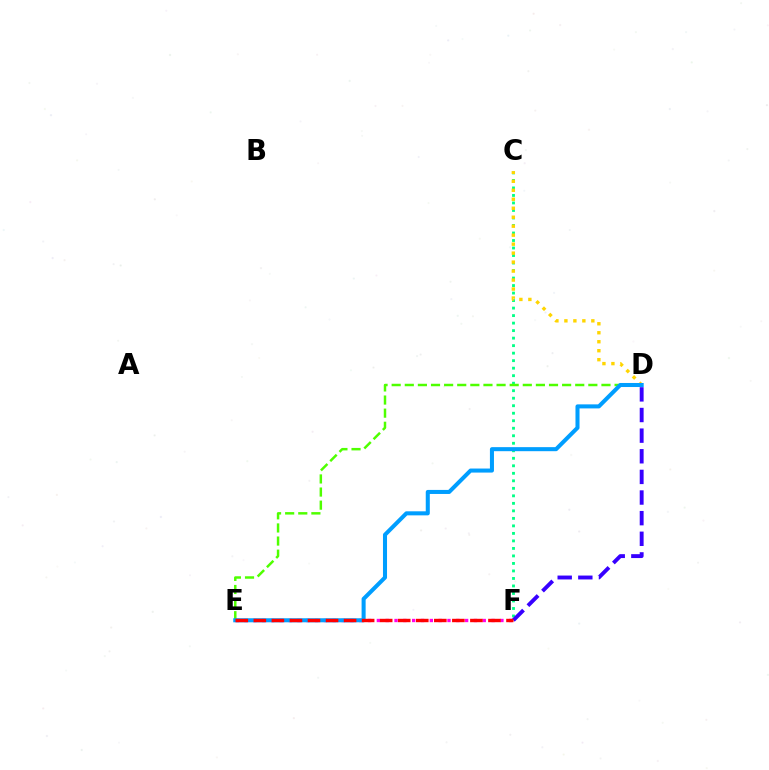{('C', 'F'): [{'color': '#00ff86', 'line_style': 'dotted', 'thickness': 2.04}], ('C', 'D'): [{'color': '#ffd500', 'line_style': 'dotted', 'thickness': 2.44}], ('D', 'E'): [{'color': '#4fff00', 'line_style': 'dashed', 'thickness': 1.78}, {'color': '#009eff', 'line_style': 'solid', 'thickness': 2.91}], ('E', 'F'): [{'color': '#ff00ed', 'line_style': 'dotted', 'thickness': 2.4}, {'color': '#ff0000', 'line_style': 'dashed', 'thickness': 2.45}], ('D', 'F'): [{'color': '#3700ff', 'line_style': 'dashed', 'thickness': 2.8}]}